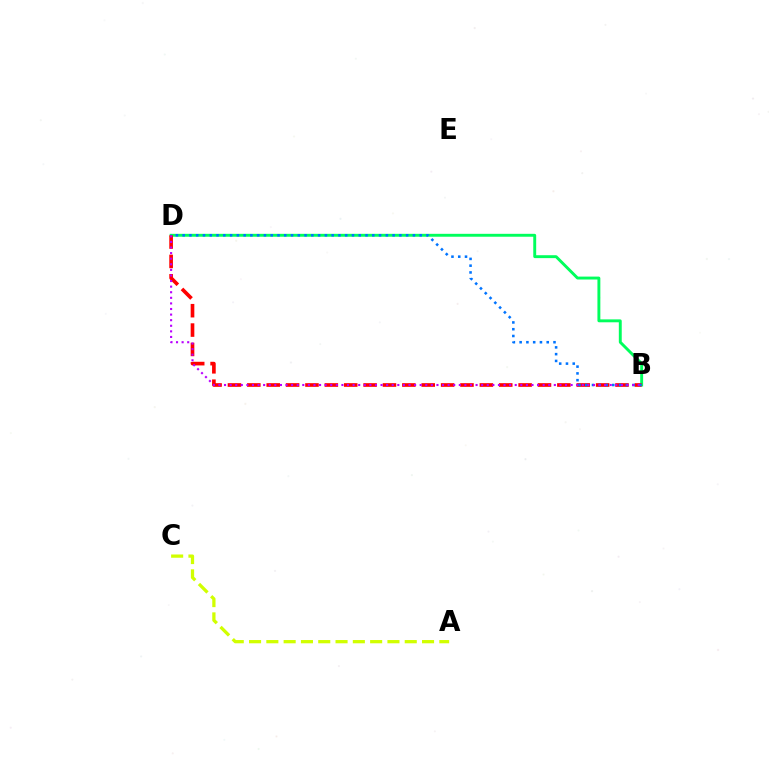{('B', 'D'): [{'color': '#00ff5c', 'line_style': 'solid', 'thickness': 2.1}, {'color': '#ff0000', 'line_style': 'dashed', 'thickness': 2.63}, {'color': '#0074ff', 'line_style': 'dotted', 'thickness': 1.84}, {'color': '#b900ff', 'line_style': 'dotted', 'thickness': 1.52}], ('A', 'C'): [{'color': '#d1ff00', 'line_style': 'dashed', 'thickness': 2.35}]}